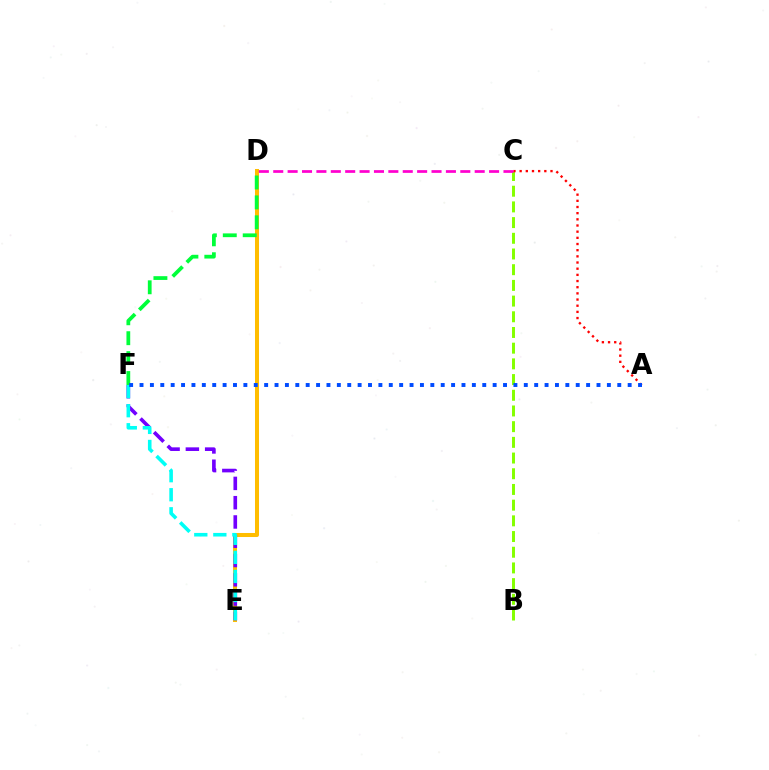{('D', 'E'): [{'color': '#ffbd00', 'line_style': 'solid', 'thickness': 2.9}], ('E', 'F'): [{'color': '#7200ff', 'line_style': 'dashed', 'thickness': 2.62}, {'color': '#00fff6', 'line_style': 'dashed', 'thickness': 2.59}], ('D', 'F'): [{'color': '#00ff39', 'line_style': 'dashed', 'thickness': 2.71}], ('B', 'C'): [{'color': '#84ff00', 'line_style': 'dashed', 'thickness': 2.13}], ('A', 'C'): [{'color': '#ff0000', 'line_style': 'dotted', 'thickness': 1.68}], ('A', 'F'): [{'color': '#004bff', 'line_style': 'dotted', 'thickness': 2.82}], ('C', 'D'): [{'color': '#ff00cf', 'line_style': 'dashed', 'thickness': 1.95}]}